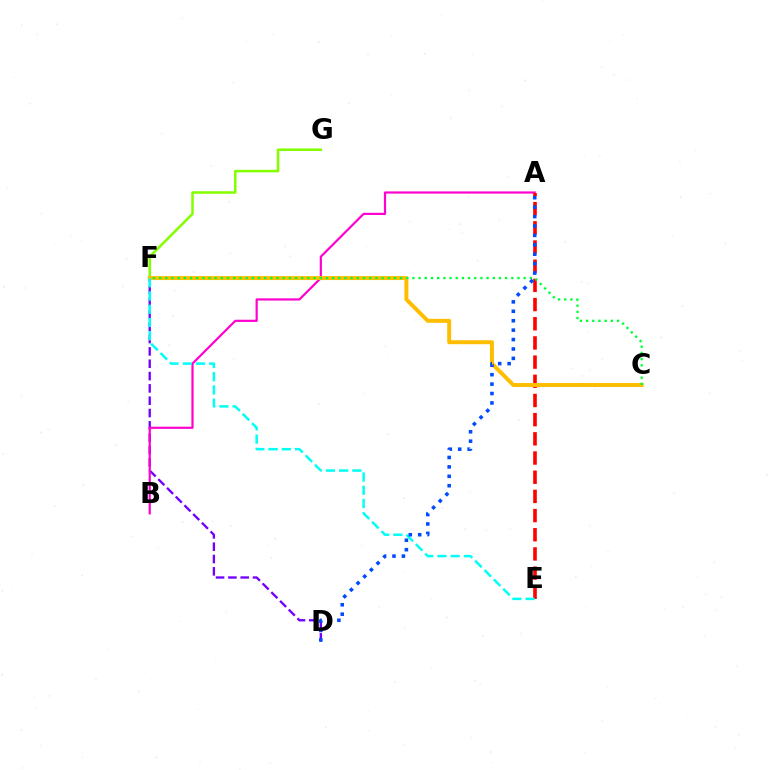{('D', 'F'): [{'color': '#7200ff', 'line_style': 'dashed', 'thickness': 1.67}], ('A', 'B'): [{'color': '#ff00cf', 'line_style': 'solid', 'thickness': 1.58}], ('F', 'G'): [{'color': '#84ff00', 'line_style': 'solid', 'thickness': 1.83}], ('A', 'E'): [{'color': '#ff0000', 'line_style': 'dashed', 'thickness': 2.61}], ('C', 'F'): [{'color': '#ffbd00', 'line_style': 'solid', 'thickness': 2.85}, {'color': '#00ff39', 'line_style': 'dotted', 'thickness': 1.68}], ('E', 'F'): [{'color': '#00fff6', 'line_style': 'dashed', 'thickness': 1.8}], ('A', 'D'): [{'color': '#004bff', 'line_style': 'dotted', 'thickness': 2.56}]}